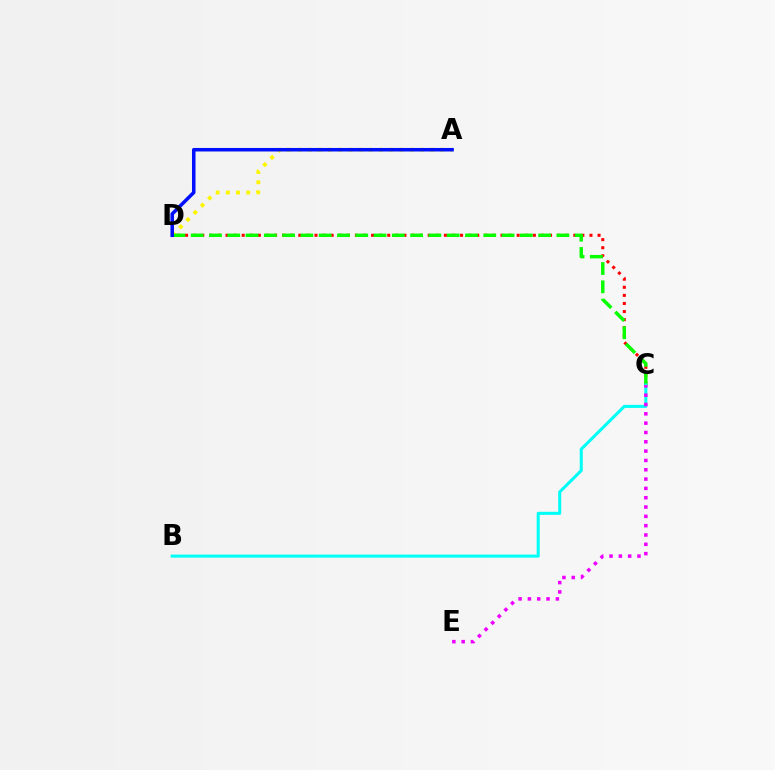{('A', 'D'): [{'color': '#fcf500', 'line_style': 'dotted', 'thickness': 2.77}, {'color': '#0010ff', 'line_style': 'solid', 'thickness': 2.54}], ('C', 'D'): [{'color': '#ff0000', 'line_style': 'dotted', 'thickness': 2.2}, {'color': '#08ff00', 'line_style': 'dashed', 'thickness': 2.48}], ('B', 'C'): [{'color': '#00fff6', 'line_style': 'solid', 'thickness': 2.19}], ('C', 'E'): [{'color': '#ee00ff', 'line_style': 'dotted', 'thickness': 2.53}]}